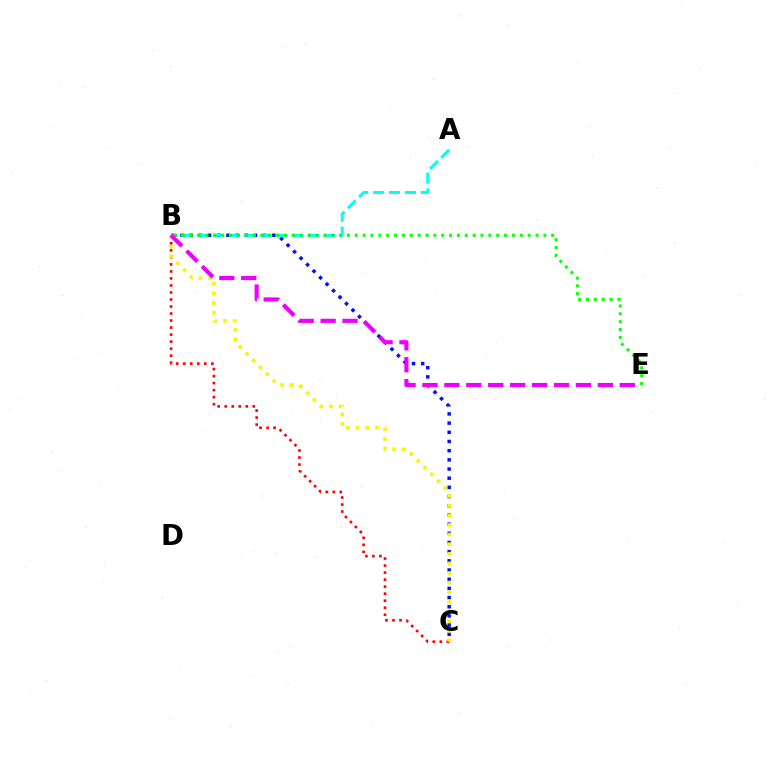{('B', 'C'): [{'color': '#0010ff', 'line_style': 'dotted', 'thickness': 2.49}, {'color': '#ff0000', 'line_style': 'dotted', 'thickness': 1.91}, {'color': '#fcf500', 'line_style': 'dotted', 'thickness': 2.61}], ('A', 'B'): [{'color': '#00fff6', 'line_style': 'dashed', 'thickness': 2.16}], ('B', 'E'): [{'color': '#08ff00', 'line_style': 'dotted', 'thickness': 2.13}, {'color': '#ee00ff', 'line_style': 'dashed', 'thickness': 2.98}]}